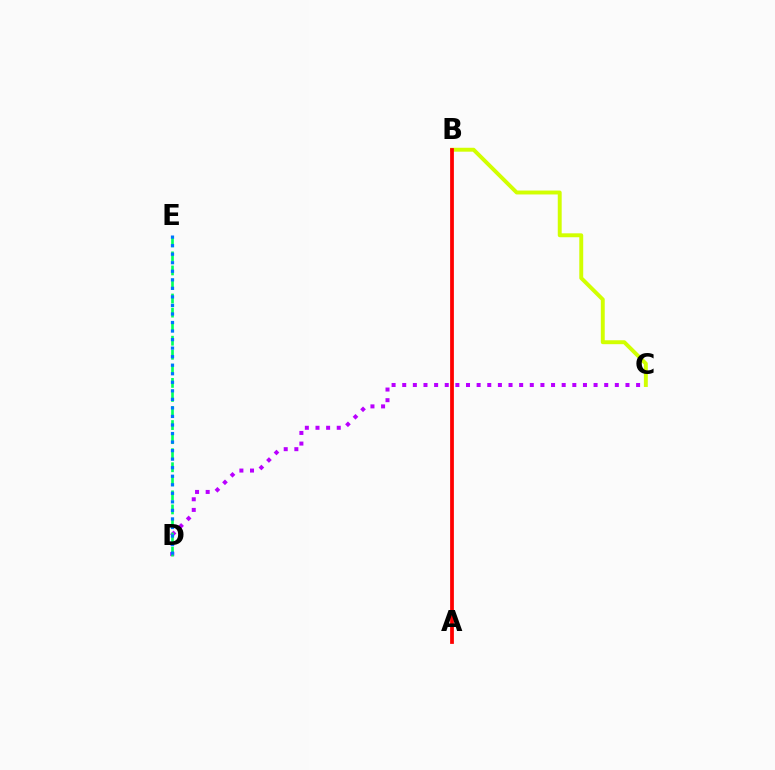{('C', 'D'): [{'color': '#b900ff', 'line_style': 'dotted', 'thickness': 2.89}], ('B', 'C'): [{'color': '#d1ff00', 'line_style': 'solid', 'thickness': 2.82}], ('A', 'B'): [{'color': '#ff0000', 'line_style': 'solid', 'thickness': 2.71}], ('D', 'E'): [{'color': '#00ff5c', 'line_style': 'dashed', 'thickness': 1.91}, {'color': '#0074ff', 'line_style': 'dotted', 'thickness': 2.32}]}